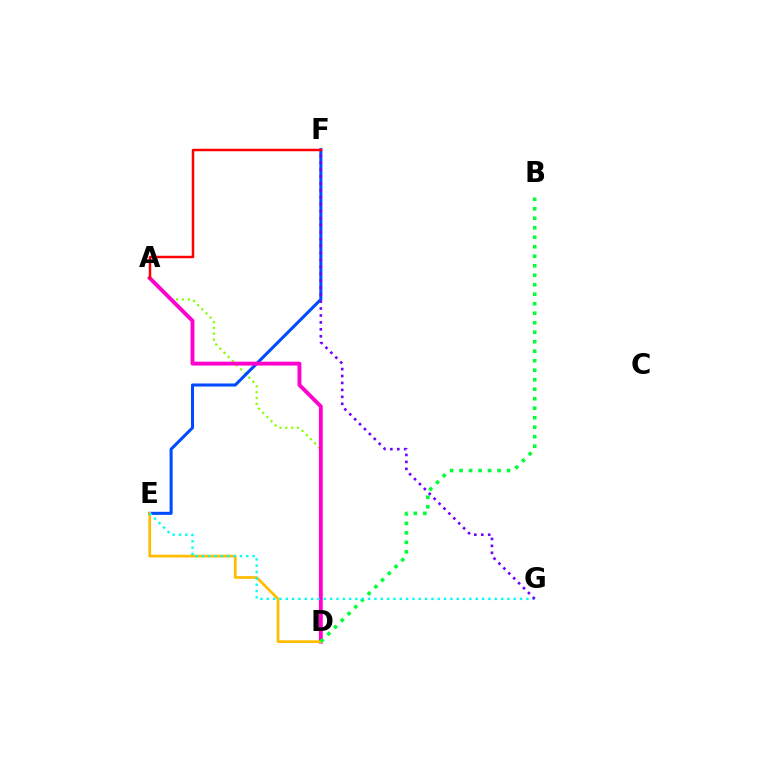{('A', 'D'): [{'color': '#84ff00', 'line_style': 'dotted', 'thickness': 1.59}, {'color': '#ff00cf', 'line_style': 'solid', 'thickness': 2.78}], ('E', 'F'): [{'color': '#004bff', 'line_style': 'solid', 'thickness': 2.19}], ('D', 'E'): [{'color': '#ffbd00', 'line_style': 'solid', 'thickness': 1.95}], ('B', 'D'): [{'color': '#00ff39', 'line_style': 'dotted', 'thickness': 2.58}], ('E', 'G'): [{'color': '#00fff6', 'line_style': 'dotted', 'thickness': 1.72}], ('F', 'G'): [{'color': '#7200ff', 'line_style': 'dotted', 'thickness': 1.89}], ('A', 'F'): [{'color': '#ff0000', 'line_style': 'solid', 'thickness': 1.78}]}